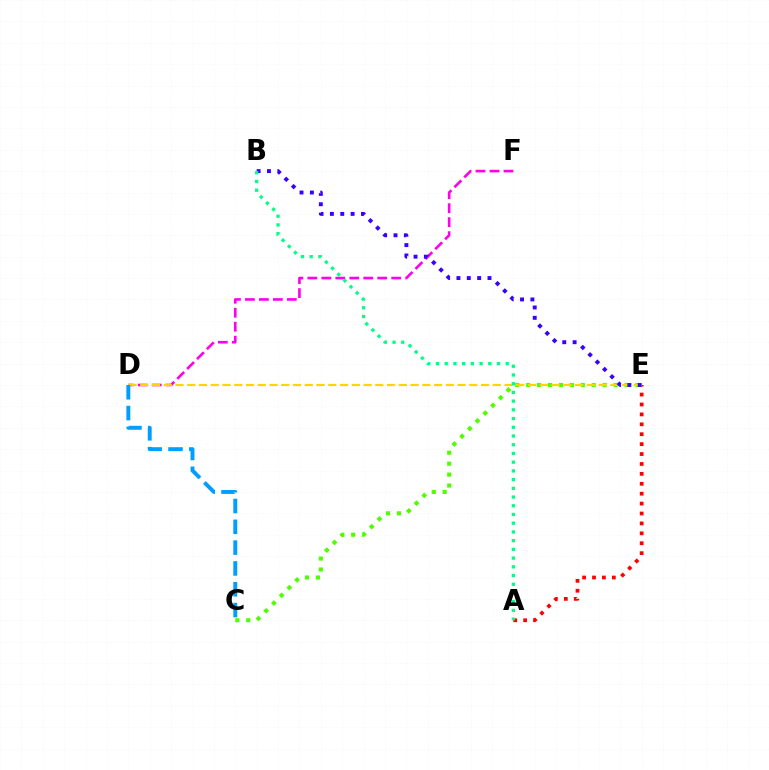{('C', 'E'): [{'color': '#4fff00', 'line_style': 'dotted', 'thickness': 2.97}], ('D', 'F'): [{'color': '#ff00ed', 'line_style': 'dashed', 'thickness': 1.9}], ('A', 'E'): [{'color': '#ff0000', 'line_style': 'dotted', 'thickness': 2.69}], ('D', 'E'): [{'color': '#ffd500', 'line_style': 'dashed', 'thickness': 1.6}], ('C', 'D'): [{'color': '#009eff', 'line_style': 'dashed', 'thickness': 2.83}], ('B', 'E'): [{'color': '#3700ff', 'line_style': 'dotted', 'thickness': 2.81}], ('A', 'B'): [{'color': '#00ff86', 'line_style': 'dotted', 'thickness': 2.37}]}